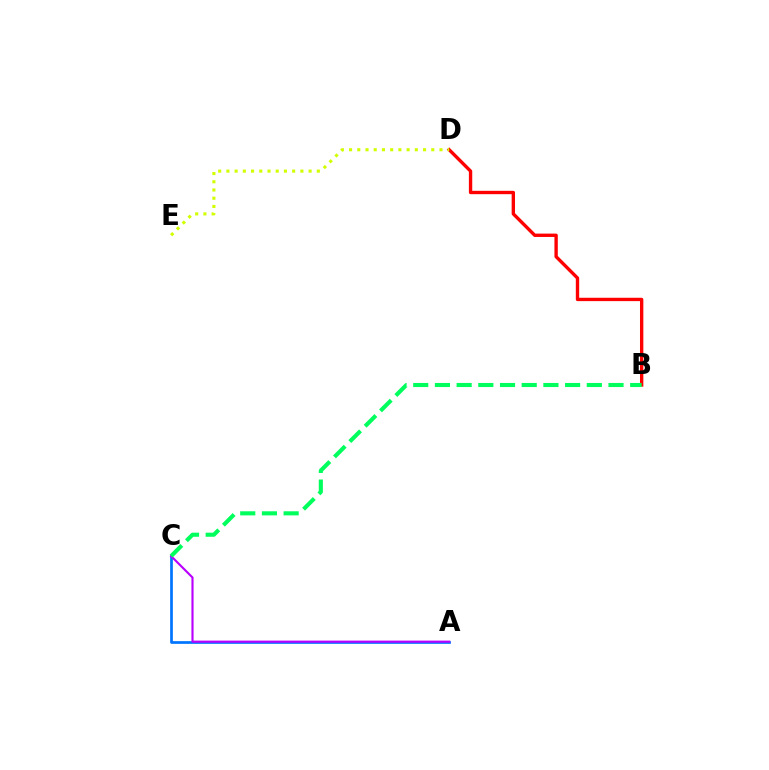{('B', 'D'): [{'color': '#ff0000', 'line_style': 'solid', 'thickness': 2.41}], ('A', 'C'): [{'color': '#0074ff', 'line_style': 'solid', 'thickness': 1.95}, {'color': '#b900ff', 'line_style': 'solid', 'thickness': 1.54}], ('D', 'E'): [{'color': '#d1ff00', 'line_style': 'dotted', 'thickness': 2.23}], ('B', 'C'): [{'color': '#00ff5c', 'line_style': 'dashed', 'thickness': 2.95}]}